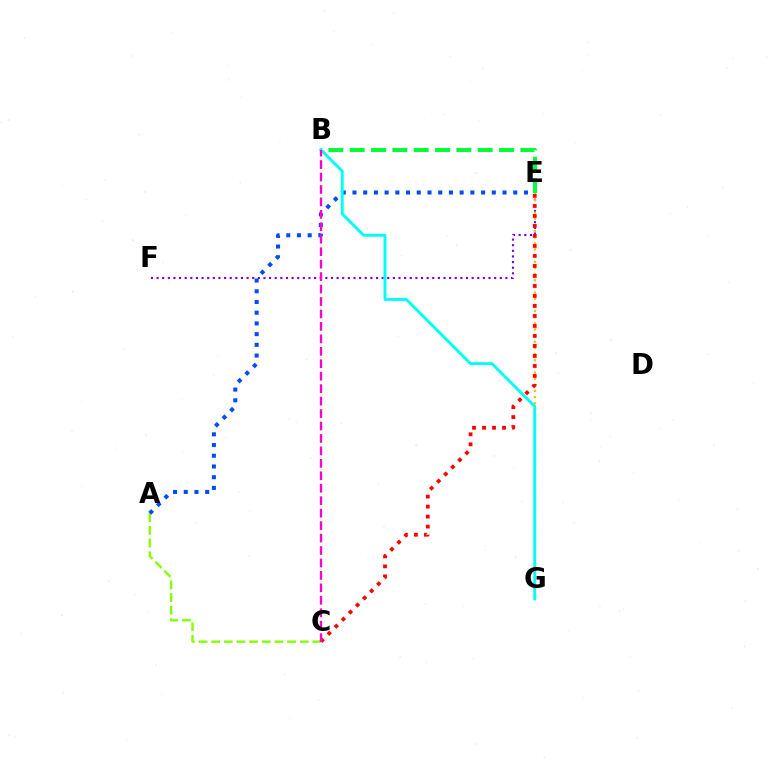{('A', 'C'): [{'color': '#84ff00', 'line_style': 'dashed', 'thickness': 1.72}], ('A', 'E'): [{'color': '#004bff', 'line_style': 'dotted', 'thickness': 2.91}], ('B', 'E'): [{'color': '#00ff39', 'line_style': 'dashed', 'thickness': 2.9}], ('E', 'F'): [{'color': '#7200ff', 'line_style': 'dotted', 'thickness': 1.53}], ('E', 'G'): [{'color': '#ffbd00', 'line_style': 'dotted', 'thickness': 1.67}], ('B', 'G'): [{'color': '#00fff6', 'line_style': 'solid', 'thickness': 2.1}], ('C', 'E'): [{'color': '#ff0000', 'line_style': 'dotted', 'thickness': 2.72}], ('B', 'C'): [{'color': '#ff00cf', 'line_style': 'dashed', 'thickness': 1.69}]}